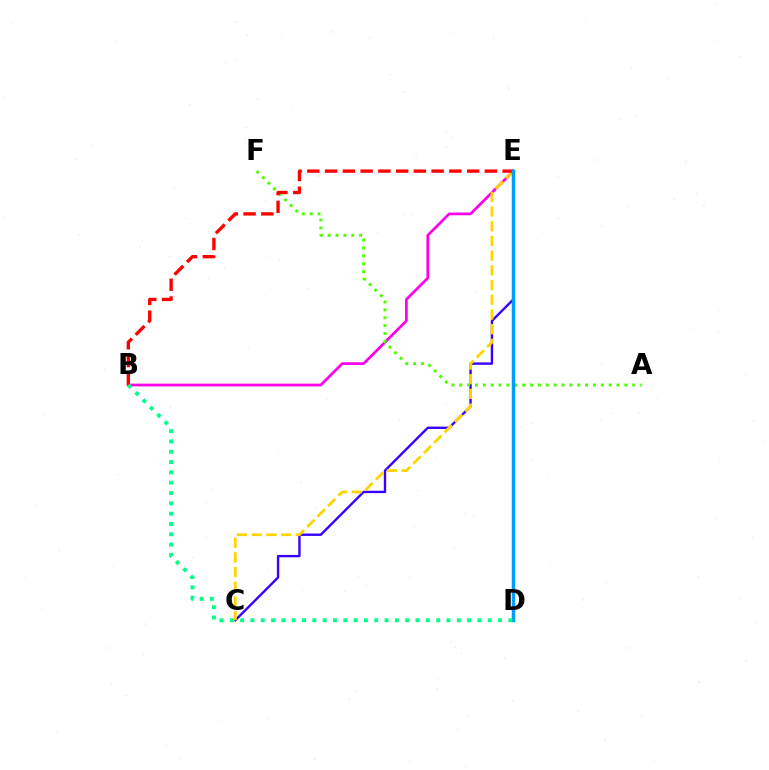{('C', 'E'): [{'color': '#3700ff', 'line_style': 'solid', 'thickness': 1.71}, {'color': '#ffd500', 'line_style': 'dashed', 'thickness': 2.0}], ('B', 'E'): [{'color': '#ff00ed', 'line_style': 'solid', 'thickness': 1.96}, {'color': '#ff0000', 'line_style': 'dashed', 'thickness': 2.41}], ('A', 'F'): [{'color': '#4fff00', 'line_style': 'dotted', 'thickness': 2.14}], ('D', 'E'): [{'color': '#009eff', 'line_style': 'solid', 'thickness': 2.5}], ('B', 'D'): [{'color': '#00ff86', 'line_style': 'dotted', 'thickness': 2.8}]}